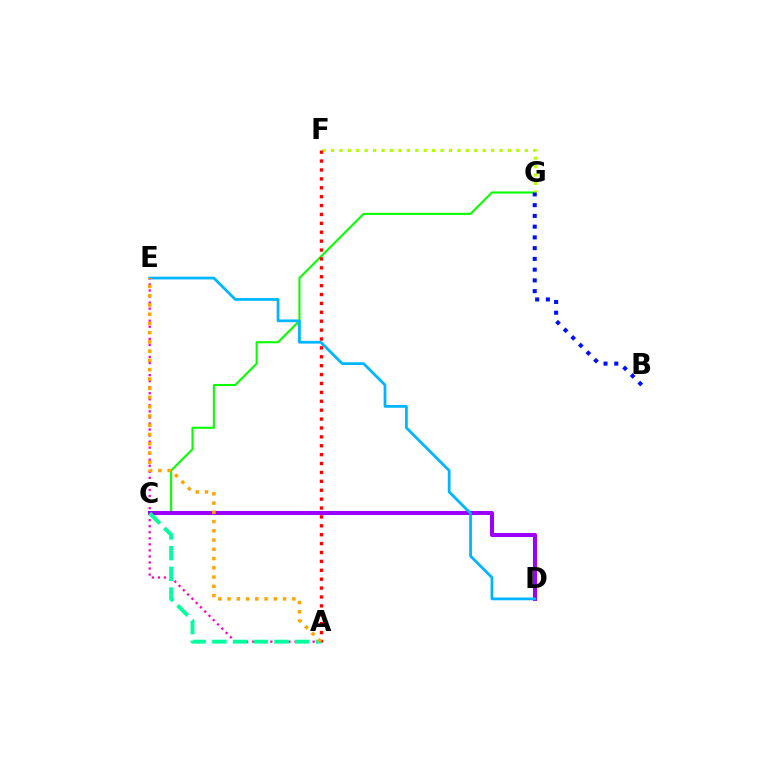{('C', 'G'): [{'color': '#08ff00', 'line_style': 'solid', 'thickness': 1.52}], ('F', 'G'): [{'color': '#b3ff00', 'line_style': 'dotted', 'thickness': 2.29}], ('C', 'D'): [{'color': '#9b00ff', 'line_style': 'solid', 'thickness': 2.92}], ('D', 'E'): [{'color': '#00b5ff', 'line_style': 'solid', 'thickness': 1.99}], ('A', 'F'): [{'color': '#ff0000', 'line_style': 'dotted', 'thickness': 2.42}], ('A', 'E'): [{'color': '#ff00bd', 'line_style': 'dotted', 'thickness': 1.64}, {'color': '#ffa500', 'line_style': 'dotted', 'thickness': 2.51}], ('A', 'C'): [{'color': '#00ff9d', 'line_style': 'dashed', 'thickness': 2.81}], ('B', 'G'): [{'color': '#0010ff', 'line_style': 'dotted', 'thickness': 2.92}]}